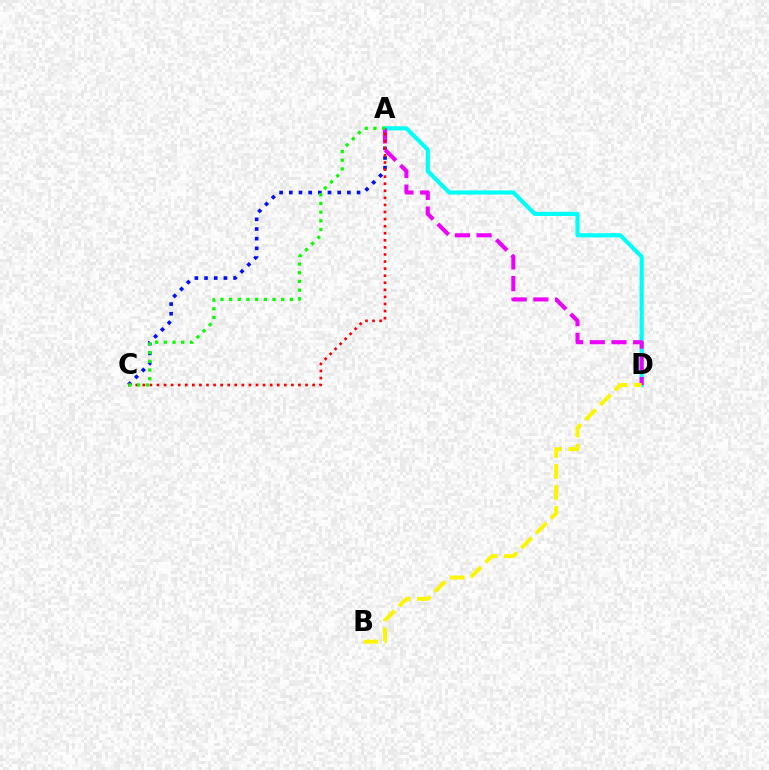{('A', 'C'): [{'color': '#0010ff', 'line_style': 'dotted', 'thickness': 2.63}, {'color': '#ff0000', 'line_style': 'dotted', 'thickness': 1.92}, {'color': '#08ff00', 'line_style': 'dotted', 'thickness': 2.36}], ('A', 'D'): [{'color': '#00fff6', 'line_style': 'solid', 'thickness': 2.99}, {'color': '#ee00ff', 'line_style': 'dashed', 'thickness': 2.94}], ('B', 'D'): [{'color': '#fcf500', 'line_style': 'dashed', 'thickness': 2.84}]}